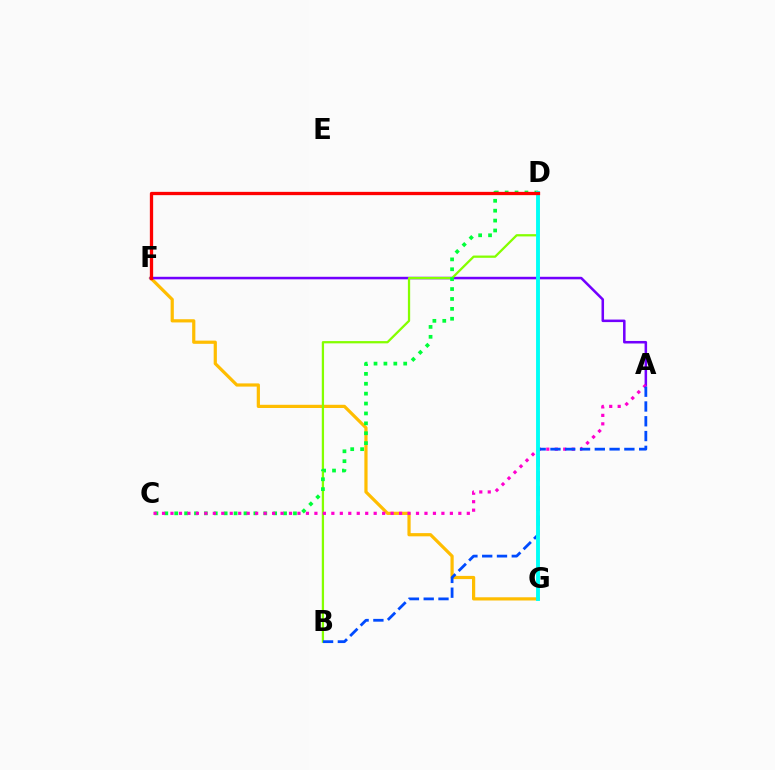{('F', 'G'): [{'color': '#ffbd00', 'line_style': 'solid', 'thickness': 2.31}], ('A', 'F'): [{'color': '#7200ff', 'line_style': 'solid', 'thickness': 1.83}], ('B', 'D'): [{'color': '#84ff00', 'line_style': 'solid', 'thickness': 1.63}], ('C', 'D'): [{'color': '#00ff39', 'line_style': 'dotted', 'thickness': 2.69}], ('A', 'C'): [{'color': '#ff00cf', 'line_style': 'dotted', 'thickness': 2.3}], ('A', 'B'): [{'color': '#004bff', 'line_style': 'dashed', 'thickness': 2.01}], ('D', 'G'): [{'color': '#00fff6', 'line_style': 'solid', 'thickness': 2.79}], ('D', 'F'): [{'color': '#ff0000', 'line_style': 'solid', 'thickness': 2.37}]}